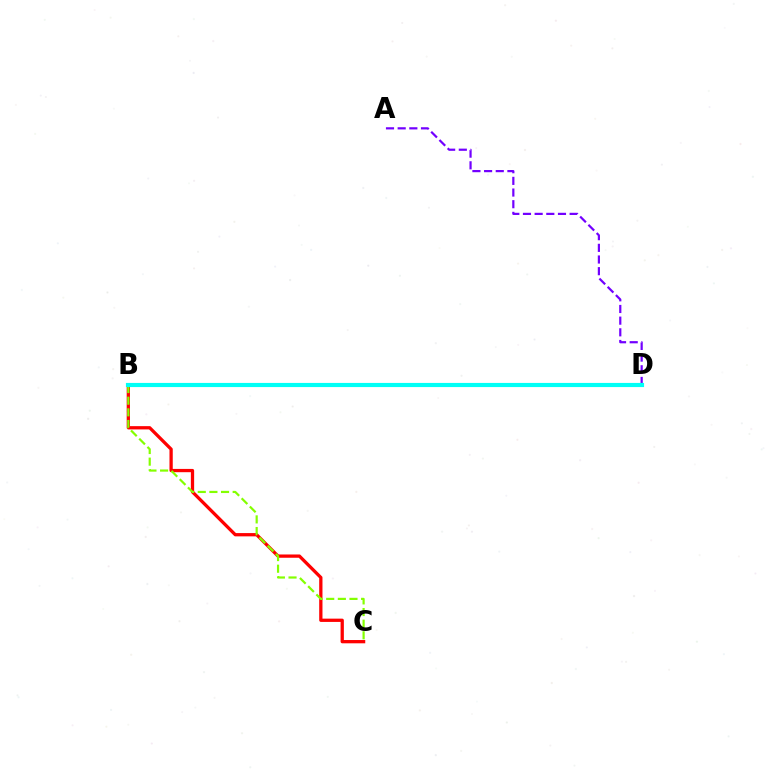{('A', 'D'): [{'color': '#7200ff', 'line_style': 'dashed', 'thickness': 1.58}], ('B', 'C'): [{'color': '#ff0000', 'line_style': 'solid', 'thickness': 2.36}, {'color': '#84ff00', 'line_style': 'dashed', 'thickness': 1.58}], ('B', 'D'): [{'color': '#00fff6', 'line_style': 'solid', 'thickness': 2.99}]}